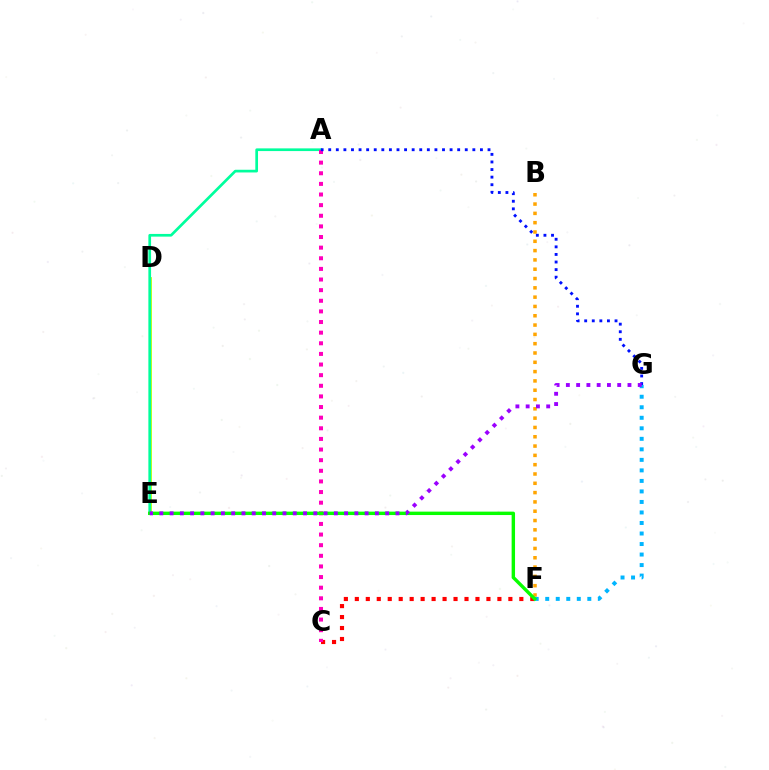{('D', 'E'): [{'color': '#b3ff00', 'line_style': 'solid', 'thickness': 1.98}], ('C', 'F'): [{'color': '#ff0000', 'line_style': 'dotted', 'thickness': 2.98}], ('A', 'E'): [{'color': '#00ff9d', 'line_style': 'solid', 'thickness': 1.94}], ('B', 'F'): [{'color': '#ffa500', 'line_style': 'dotted', 'thickness': 2.53}], ('A', 'C'): [{'color': '#ff00bd', 'line_style': 'dotted', 'thickness': 2.89}], ('F', 'G'): [{'color': '#00b5ff', 'line_style': 'dotted', 'thickness': 2.86}], ('A', 'G'): [{'color': '#0010ff', 'line_style': 'dotted', 'thickness': 2.06}], ('E', 'F'): [{'color': '#08ff00', 'line_style': 'solid', 'thickness': 2.45}], ('E', 'G'): [{'color': '#9b00ff', 'line_style': 'dotted', 'thickness': 2.79}]}